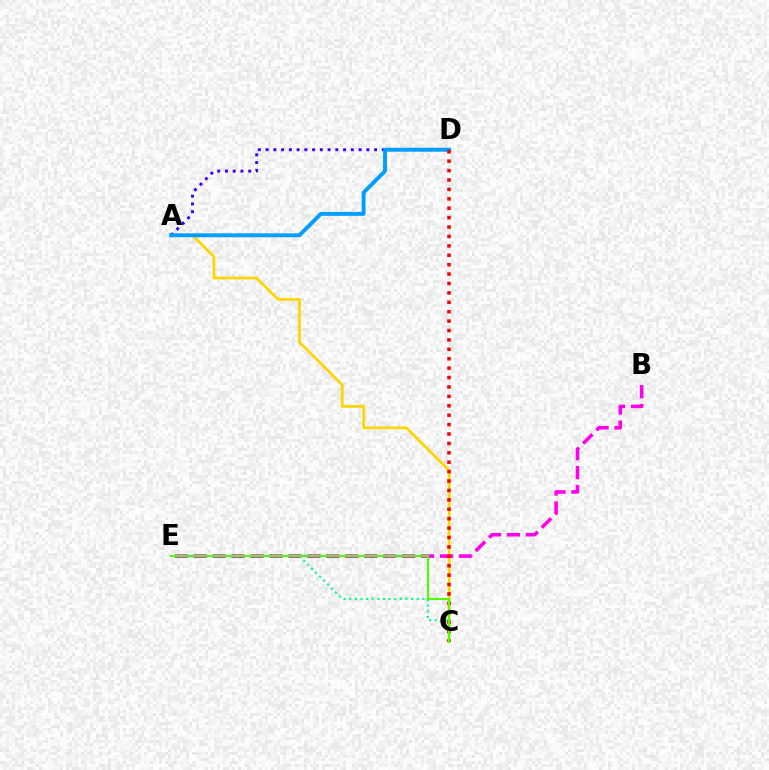{('A', 'C'): [{'color': '#ffd500', 'line_style': 'solid', 'thickness': 1.95}], ('B', 'E'): [{'color': '#ff00ed', 'line_style': 'dashed', 'thickness': 2.57}], ('A', 'D'): [{'color': '#3700ff', 'line_style': 'dotted', 'thickness': 2.11}, {'color': '#009eff', 'line_style': 'solid', 'thickness': 2.8}], ('C', 'E'): [{'color': '#00ff86', 'line_style': 'dotted', 'thickness': 1.53}, {'color': '#4fff00', 'line_style': 'solid', 'thickness': 1.53}], ('C', 'D'): [{'color': '#ff0000', 'line_style': 'dotted', 'thickness': 2.56}]}